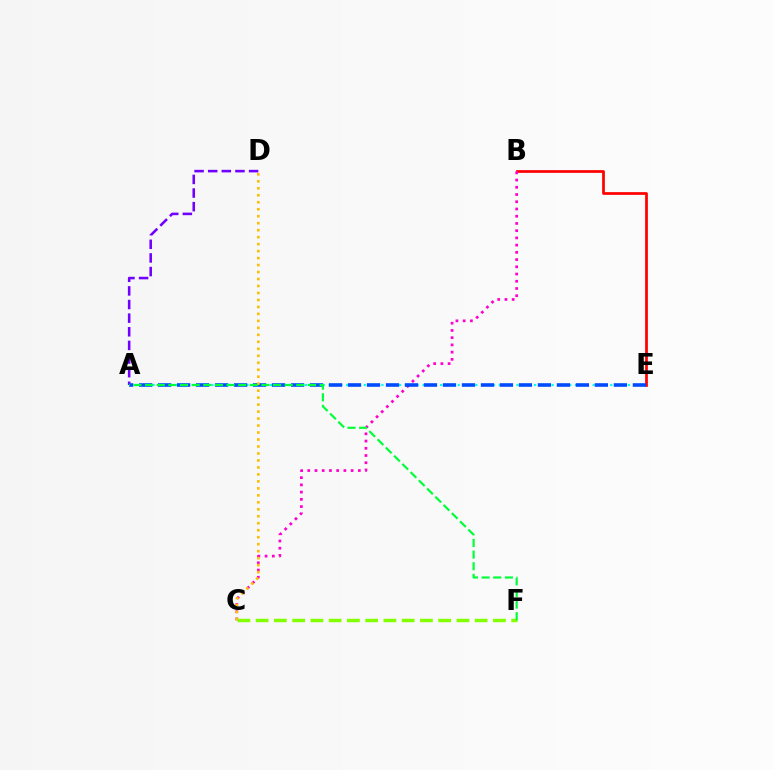{('B', 'E'): [{'color': '#ff0000', 'line_style': 'solid', 'thickness': 1.96}], ('A', 'D'): [{'color': '#7200ff', 'line_style': 'dashed', 'thickness': 1.85}], ('A', 'E'): [{'color': '#00fff6', 'line_style': 'dotted', 'thickness': 1.59}, {'color': '#004bff', 'line_style': 'dashed', 'thickness': 2.58}], ('B', 'C'): [{'color': '#ff00cf', 'line_style': 'dotted', 'thickness': 1.96}], ('C', 'D'): [{'color': '#ffbd00', 'line_style': 'dotted', 'thickness': 1.9}], ('C', 'F'): [{'color': '#84ff00', 'line_style': 'dashed', 'thickness': 2.48}], ('A', 'F'): [{'color': '#00ff39', 'line_style': 'dashed', 'thickness': 1.58}]}